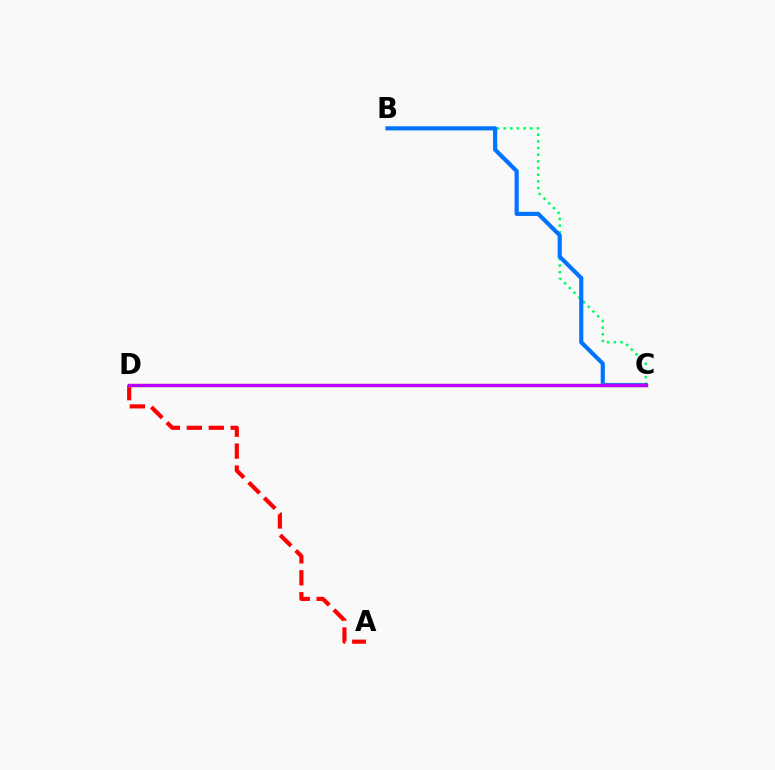{('A', 'D'): [{'color': '#ff0000', 'line_style': 'dashed', 'thickness': 2.98}], ('B', 'C'): [{'color': '#00ff5c', 'line_style': 'dotted', 'thickness': 1.81}, {'color': '#0074ff', 'line_style': 'solid', 'thickness': 2.99}], ('C', 'D'): [{'color': '#d1ff00', 'line_style': 'solid', 'thickness': 2.37}, {'color': '#b900ff', 'line_style': 'solid', 'thickness': 2.44}]}